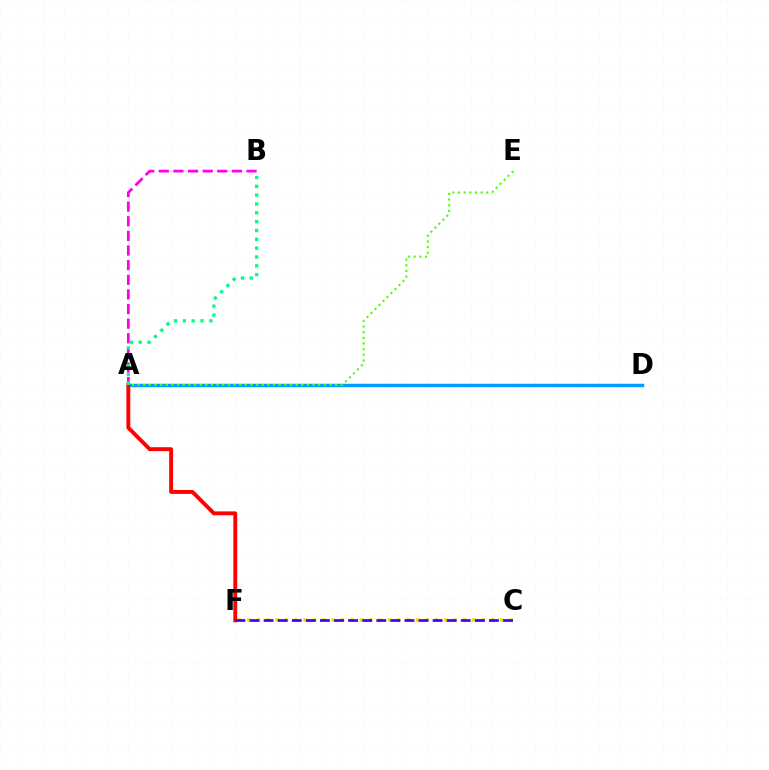{('A', 'B'): [{'color': '#ff00ed', 'line_style': 'dashed', 'thickness': 1.99}, {'color': '#00ff86', 'line_style': 'dotted', 'thickness': 2.4}], ('A', 'D'): [{'color': '#009eff', 'line_style': 'solid', 'thickness': 2.5}], ('C', 'F'): [{'color': '#ffd500', 'line_style': 'dotted', 'thickness': 2.54}, {'color': '#3700ff', 'line_style': 'dashed', 'thickness': 1.91}], ('A', 'E'): [{'color': '#4fff00', 'line_style': 'dotted', 'thickness': 1.53}], ('A', 'F'): [{'color': '#ff0000', 'line_style': 'solid', 'thickness': 2.8}]}